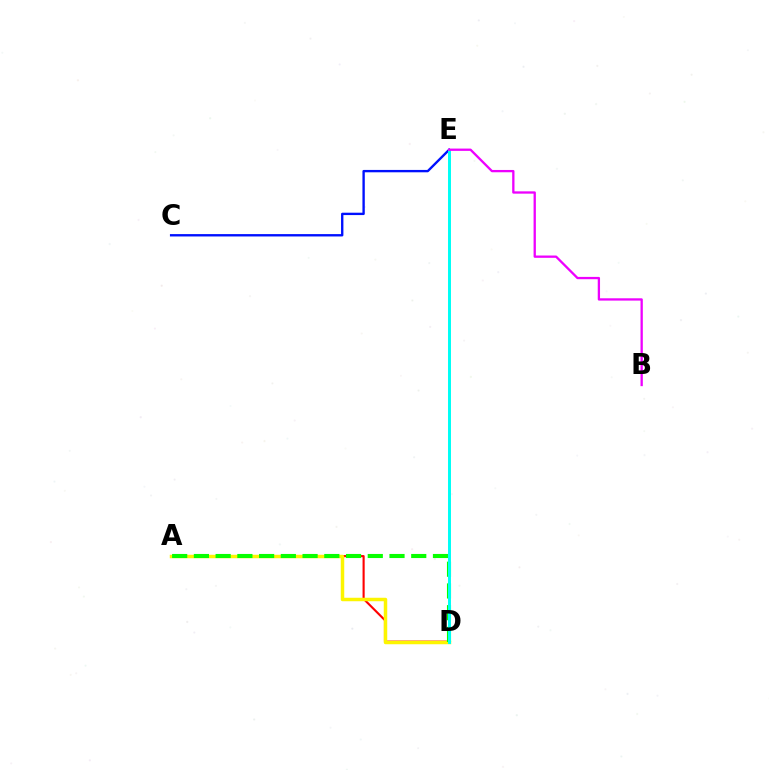{('A', 'D'): [{'color': '#ff0000', 'line_style': 'solid', 'thickness': 1.53}, {'color': '#fcf500', 'line_style': 'solid', 'thickness': 2.5}, {'color': '#08ff00', 'line_style': 'dashed', 'thickness': 2.95}], ('C', 'E'): [{'color': '#0010ff', 'line_style': 'solid', 'thickness': 1.7}], ('D', 'E'): [{'color': '#00fff6', 'line_style': 'solid', 'thickness': 2.14}], ('B', 'E'): [{'color': '#ee00ff', 'line_style': 'solid', 'thickness': 1.66}]}